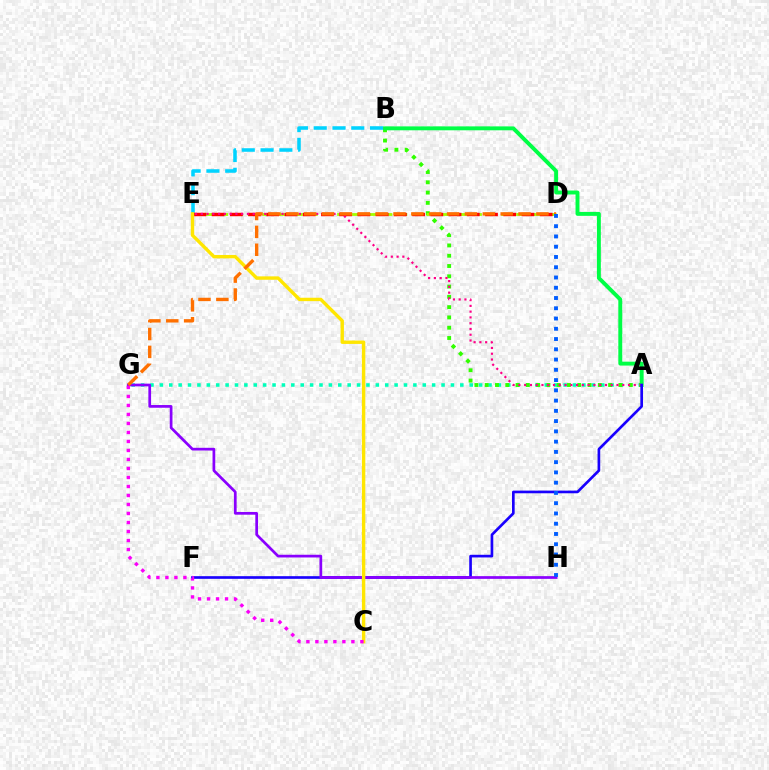{('A', 'G'): [{'color': '#00ffbb', 'line_style': 'dotted', 'thickness': 2.55}], ('A', 'B'): [{'color': '#31ff00', 'line_style': 'dotted', 'thickness': 2.79}, {'color': '#00ff45', 'line_style': 'solid', 'thickness': 2.82}], ('B', 'E'): [{'color': '#00d3ff', 'line_style': 'dashed', 'thickness': 2.55}], ('D', 'E'): [{'color': '#a2ff00', 'line_style': 'dashed', 'thickness': 2.03}, {'color': '#ff0000', 'line_style': 'dashed', 'thickness': 2.48}], ('A', 'E'): [{'color': '#ff0088', 'line_style': 'dotted', 'thickness': 1.57}], ('A', 'F'): [{'color': '#1900ff', 'line_style': 'solid', 'thickness': 1.91}], ('G', 'H'): [{'color': '#8a00ff', 'line_style': 'solid', 'thickness': 1.96}], ('C', 'E'): [{'color': '#ffe600', 'line_style': 'solid', 'thickness': 2.44}], ('C', 'G'): [{'color': '#fa00f9', 'line_style': 'dotted', 'thickness': 2.45}], ('D', 'G'): [{'color': '#ff7000', 'line_style': 'dashed', 'thickness': 2.43}], ('D', 'H'): [{'color': '#005dff', 'line_style': 'dotted', 'thickness': 2.79}]}